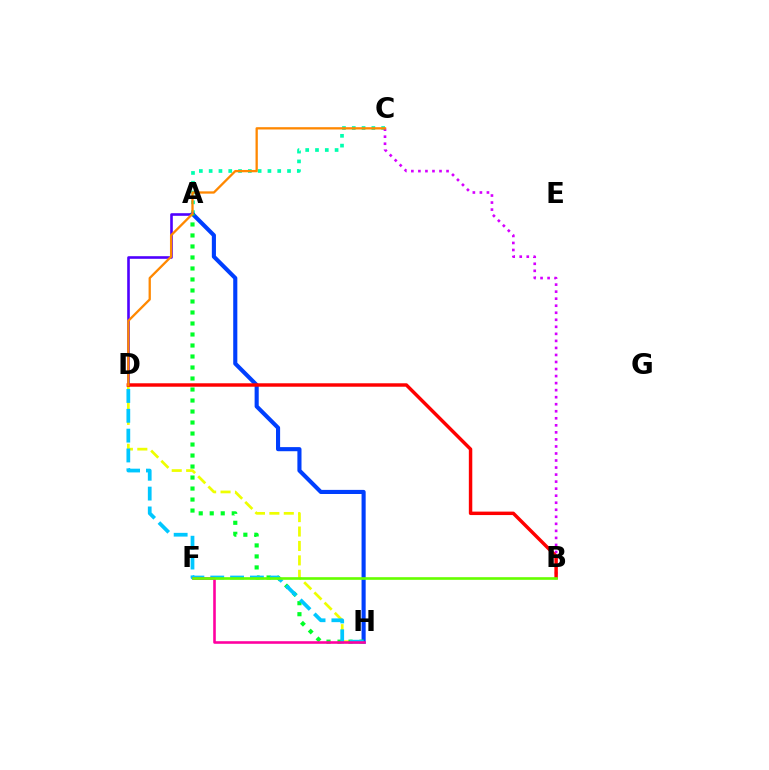{('A', 'C'): [{'color': '#00ffaf', 'line_style': 'dotted', 'thickness': 2.66}], ('A', 'D'): [{'color': '#4f00ff', 'line_style': 'solid', 'thickness': 1.88}], ('D', 'H'): [{'color': '#eeff00', 'line_style': 'dashed', 'thickness': 1.96}, {'color': '#00c7ff', 'line_style': 'dashed', 'thickness': 2.7}], ('A', 'H'): [{'color': '#003fff', 'line_style': 'solid', 'thickness': 2.96}, {'color': '#00ff27', 'line_style': 'dotted', 'thickness': 2.99}], ('F', 'H'): [{'color': '#ff00a0', 'line_style': 'solid', 'thickness': 1.87}], ('B', 'C'): [{'color': '#d600ff', 'line_style': 'dotted', 'thickness': 1.91}], ('B', 'D'): [{'color': '#ff0000', 'line_style': 'solid', 'thickness': 2.48}], ('C', 'D'): [{'color': '#ff8800', 'line_style': 'solid', 'thickness': 1.65}], ('B', 'F'): [{'color': '#66ff00', 'line_style': 'solid', 'thickness': 1.9}]}